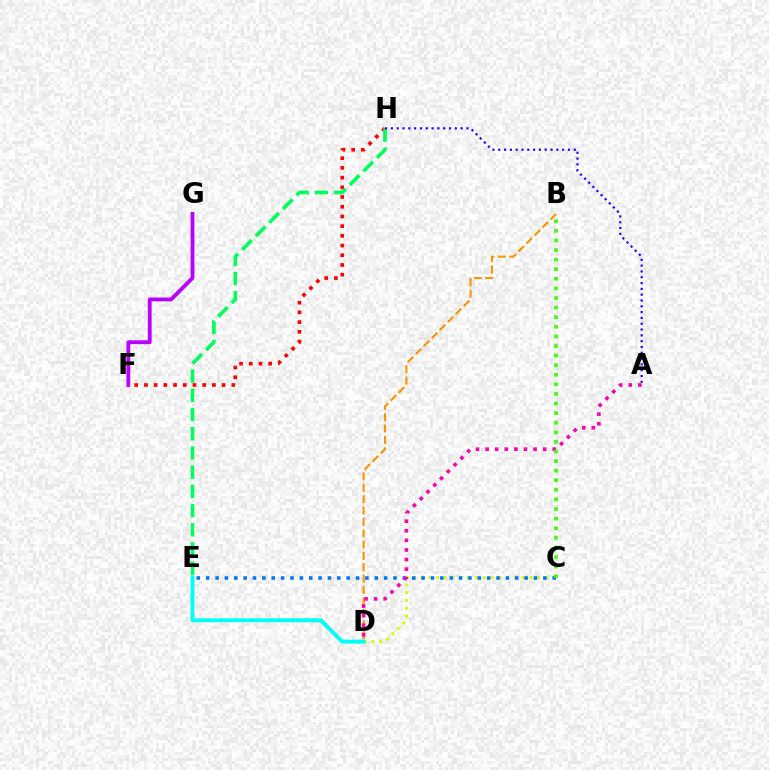{('C', 'D'): [{'color': '#d1ff00', 'line_style': 'dotted', 'thickness': 2.11}], ('B', 'D'): [{'color': '#ff9400', 'line_style': 'dashed', 'thickness': 1.54}], ('C', 'E'): [{'color': '#0074ff', 'line_style': 'dotted', 'thickness': 2.54}], ('D', 'E'): [{'color': '#00fff6', 'line_style': 'solid', 'thickness': 2.82}], ('F', 'H'): [{'color': '#ff0000', 'line_style': 'dotted', 'thickness': 2.64}], ('E', 'H'): [{'color': '#00ff5c', 'line_style': 'dashed', 'thickness': 2.61}], ('A', 'D'): [{'color': '#ff00ac', 'line_style': 'dotted', 'thickness': 2.61}], ('A', 'H'): [{'color': '#2500ff', 'line_style': 'dotted', 'thickness': 1.58}], ('B', 'C'): [{'color': '#3dff00', 'line_style': 'dotted', 'thickness': 2.61}], ('F', 'G'): [{'color': '#b900ff', 'line_style': 'solid', 'thickness': 2.76}]}